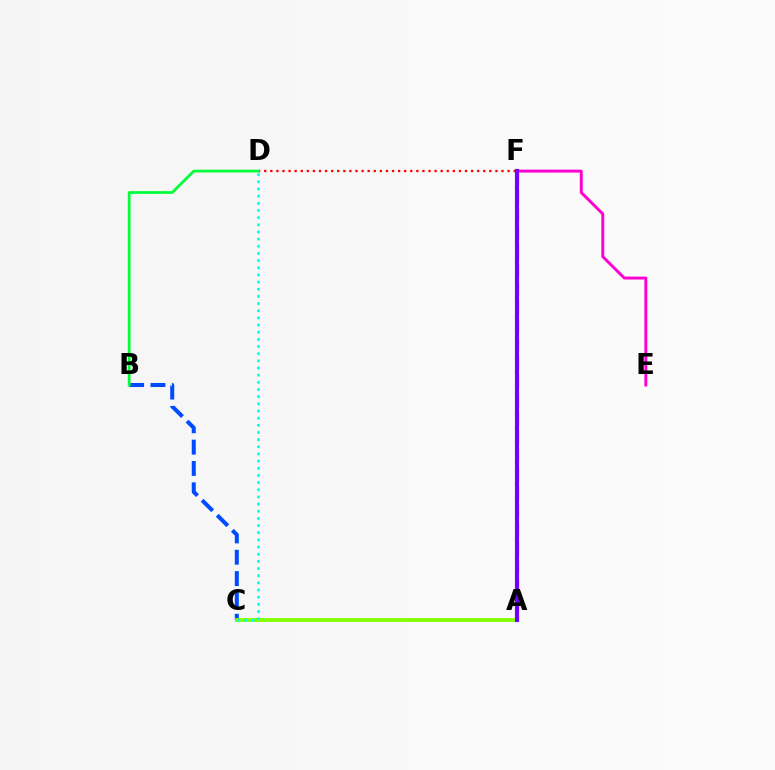{('E', 'F'): [{'color': '#ff00cf', 'line_style': 'solid', 'thickness': 2.1}], ('A', 'F'): [{'color': '#ffbd00', 'line_style': 'dashed', 'thickness': 2.52}, {'color': '#7200ff', 'line_style': 'solid', 'thickness': 2.97}], ('B', 'C'): [{'color': '#004bff', 'line_style': 'dashed', 'thickness': 2.9}], ('D', 'F'): [{'color': '#ff0000', 'line_style': 'dotted', 'thickness': 1.65}], ('B', 'D'): [{'color': '#00ff39', 'line_style': 'solid', 'thickness': 1.99}], ('A', 'C'): [{'color': '#84ff00', 'line_style': 'solid', 'thickness': 2.74}], ('C', 'D'): [{'color': '#00fff6', 'line_style': 'dotted', 'thickness': 1.95}]}